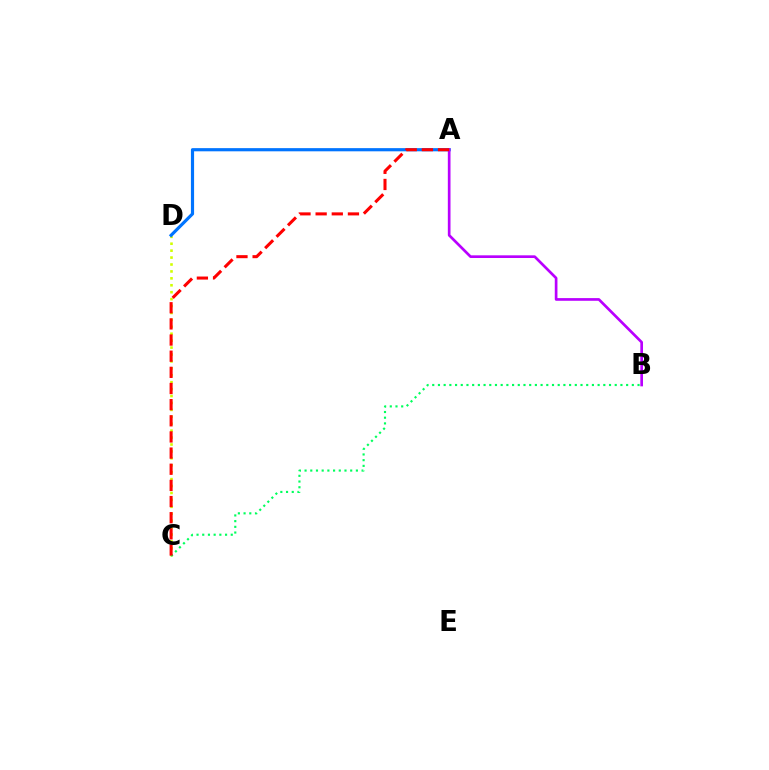{('C', 'D'): [{'color': '#d1ff00', 'line_style': 'dotted', 'thickness': 1.88}], ('B', 'C'): [{'color': '#00ff5c', 'line_style': 'dotted', 'thickness': 1.55}], ('A', 'D'): [{'color': '#0074ff', 'line_style': 'solid', 'thickness': 2.28}], ('A', 'B'): [{'color': '#b900ff', 'line_style': 'solid', 'thickness': 1.93}], ('A', 'C'): [{'color': '#ff0000', 'line_style': 'dashed', 'thickness': 2.19}]}